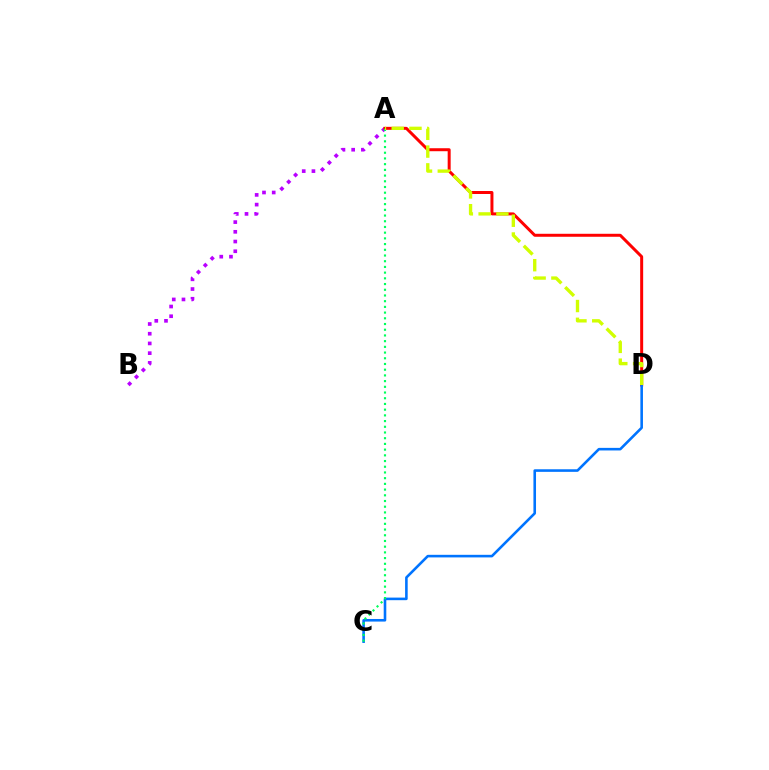{('A', 'B'): [{'color': '#b900ff', 'line_style': 'dotted', 'thickness': 2.64}], ('A', 'D'): [{'color': '#ff0000', 'line_style': 'solid', 'thickness': 2.15}, {'color': '#d1ff00', 'line_style': 'dashed', 'thickness': 2.41}], ('C', 'D'): [{'color': '#0074ff', 'line_style': 'solid', 'thickness': 1.87}], ('A', 'C'): [{'color': '#00ff5c', 'line_style': 'dotted', 'thickness': 1.55}]}